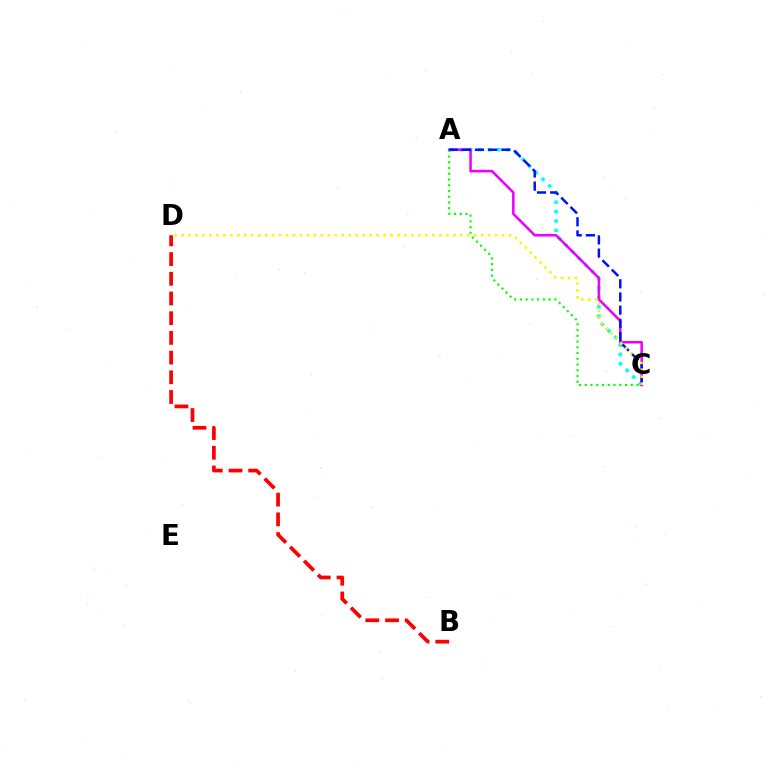{('A', 'C'): [{'color': '#00fff6', 'line_style': 'dotted', 'thickness': 2.56}, {'color': '#ee00ff', 'line_style': 'solid', 'thickness': 1.84}, {'color': '#08ff00', 'line_style': 'dotted', 'thickness': 1.56}, {'color': '#0010ff', 'line_style': 'dashed', 'thickness': 1.79}], ('B', 'D'): [{'color': '#ff0000', 'line_style': 'dashed', 'thickness': 2.68}], ('C', 'D'): [{'color': '#fcf500', 'line_style': 'dotted', 'thickness': 1.89}]}